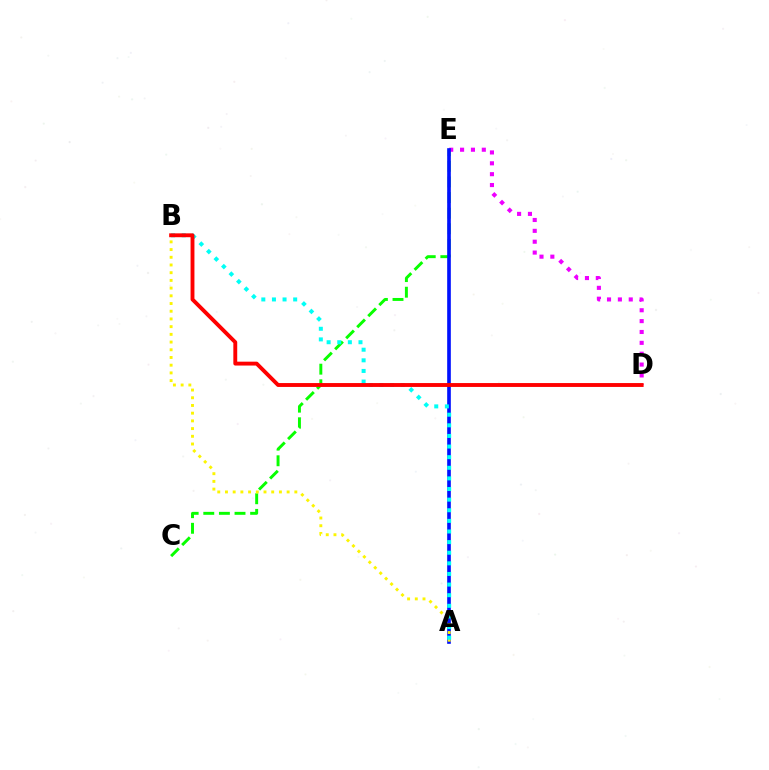{('C', 'E'): [{'color': '#08ff00', 'line_style': 'dashed', 'thickness': 2.12}], ('D', 'E'): [{'color': '#ee00ff', 'line_style': 'dotted', 'thickness': 2.95}], ('A', 'E'): [{'color': '#0010ff', 'line_style': 'solid', 'thickness': 2.62}], ('A', 'B'): [{'color': '#fcf500', 'line_style': 'dotted', 'thickness': 2.09}, {'color': '#00fff6', 'line_style': 'dotted', 'thickness': 2.88}], ('B', 'D'): [{'color': '#ff0000', 'line_style': 'solid', 'thickness': 2.79}]}